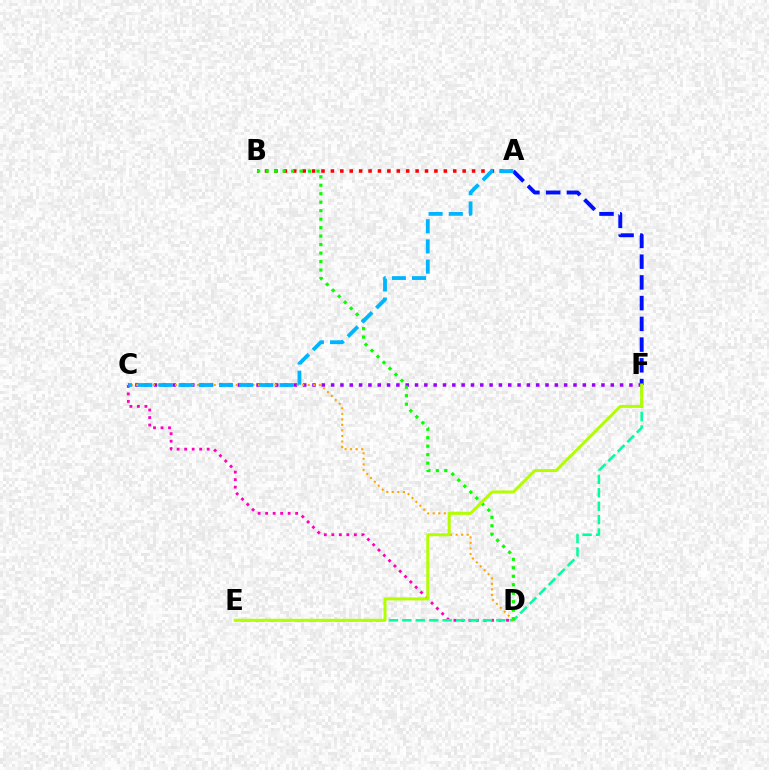{('C', 'D'): [{'color': '#ff00bd', 'line_style': 'dotted', 'thickness': 2.04}, {'color': '#ffa500', 'line_style': 'dotted', 'thickness': 1.5}], ('A', 'B'): [{'color': '#ff0000', 'line_style': 'dotted', 'thickness': 2.56}], ('E', 'F'): [{'color': '#00ff9d', 'line_style': 'dashed', 'thickness': 1.82}, {'color': '#b3ff00', 'line_style': 'solid', 'thickness': 2.16}], ('C', 'F'): [{'color': '#9b00ff', 'line_style': 'dotted', 'thickness': 2.53}], ('A', 'F'): [{'color': '#0010ff', 'line_style': 'dashed', 'thickness': 2.82}], ('B', 'D'): [{'color': '#08ff00', 'line_style': 'dotted', 'thickness': 2.3}], ('A', 'C'): [{'color': '#00b5ff', 'line_style': 'dashed', 'thickness': 2.74}]}